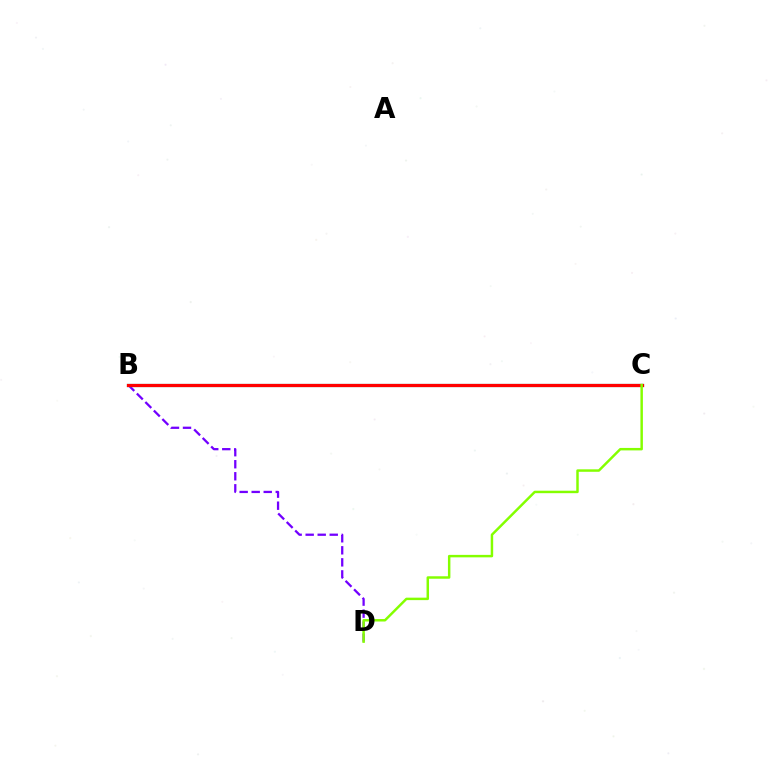{('B', 'D'): [{'color': '#7200ff', 'line_style': 'dashed', 'thickness': 1.63}], ('B', 'C'): [{'color': '#00fff6', 'line_style': 'solid', 'thickness': 2.29}, {'color': '#ff0000', 'line_style': 'solid', 'thickness': 2.35}], ('C', 'D'): [{'color': '#84ff00', 'line_style': 'solid', 'thickness': 1.78}]}